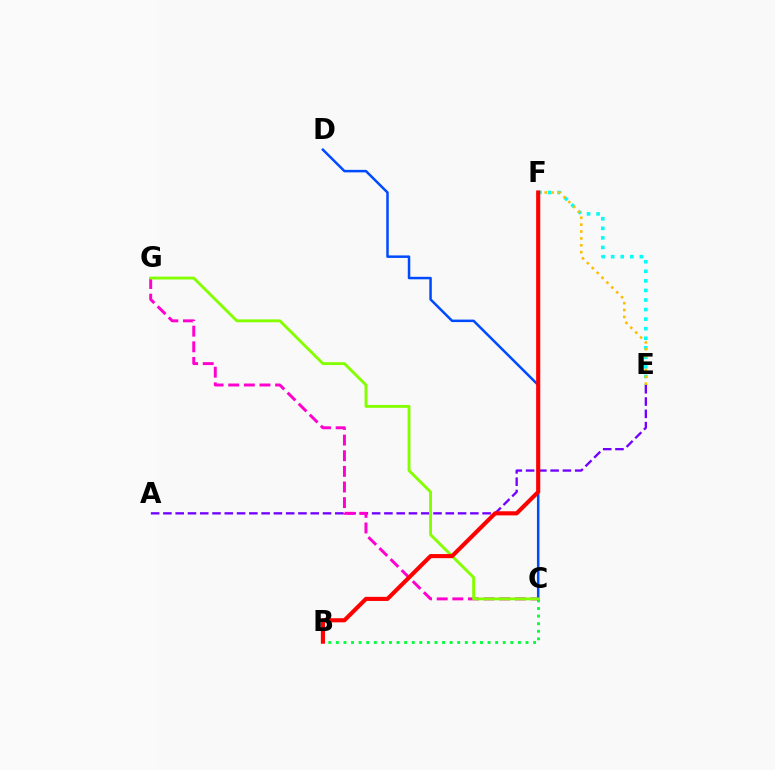{('E', 'F'): [{'color': '#00fff6', 'line_style': 'dotted', 'thickness': 2.6}, {'color': '#ffbd00', 'line_style': 'dotted', 'thickness': 1.87}], ('A', 'E'): [{'color': '#7200ff', 'line_style': 'dashed', 'thickness': 1.67}], ('B', 'C'): [{'color': '#00ff39', 'line_style': 'dotted', 'thickness': 2.06}], ('C', 'G'): [{'color': '#ff00cf', 'line_style': 'dashed', 'thickness': 2.12}, {'color': '#84ff00', 'line_style': 'solid', 'thickness': 2.07}], ('C', 'D'): [{'color': '#004bff', 'line_style': 'solid', 'thickness': 1.8}], ('B', 'F'): [{'color': '#ff0000', 'line_style': 'solid', 'thickness': 2.96}]}